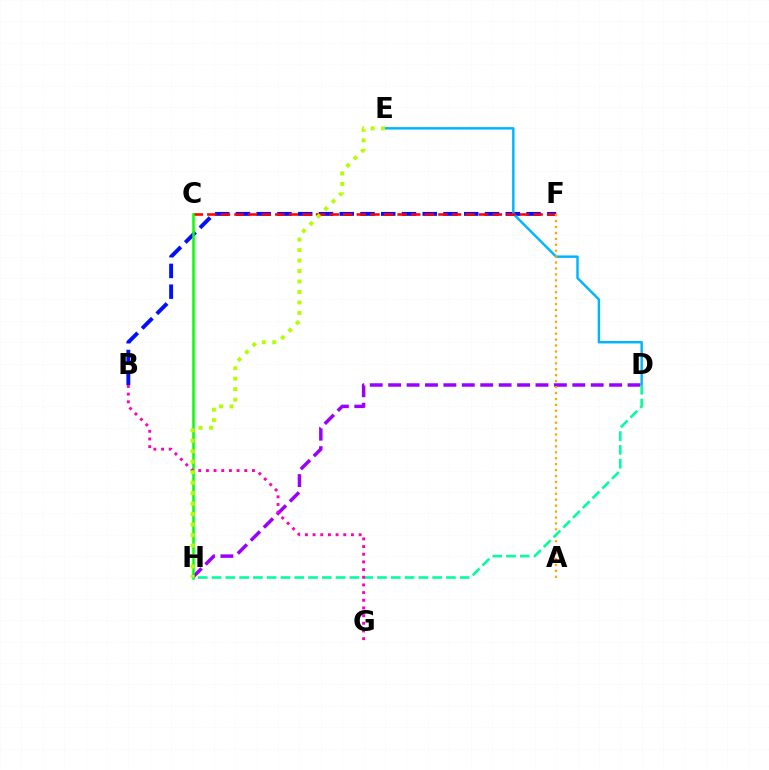{('B', 'F'): [{'color': '#0010ff', 'line_style': 'dashed', 'thickness': 2.82}], ('D', 'E'): [{'color': '#00b5ff', 'line_style': 'solid', 'thickness': 1.76}], ('D', 'H'): [{'color': '#9b00ff', 'line_style': 'dashed', 'thickness': 2.5}, {'color': '#00ff9d', 'line_style': 'dashed', 'thickness': 1.87}], ('C', 'F'): [{'color': '#ff0000', 'line_style': 'dashed', 'thickness': 1.85}], ('C', 'H'): [{'color': '#08ff00', 'line_style': 'solid', 'thickness': 1.8}], ('A', 'F'): [{'color': '#ffa500', 'line_style': 'dotted', 'thickness': 1.61}], ('B', 'G'): [{'color': '#ff00bd', 'line_style': 'dotted', 'thickness': 2.08}], ('E', 'H'): [{'color': '#b3ff00', 'line_style': 'dotted', 'thickness': 2.85}]}